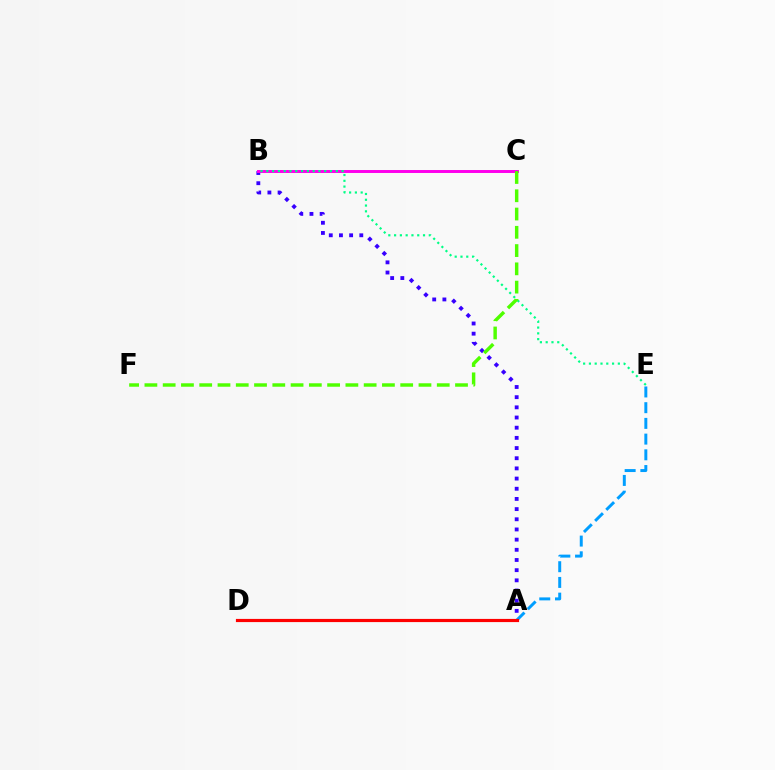{('A', 'B'): [{'color': '#3700ff', 'line_style': 'dotted', 'thickness': 2.76}], ('B', 'C'): [{'color': '#ff00ed', 'line_style': 'solid', 'thickness': 2.13}], ('A', 'D'): [{'color': '#ffd500', 'line_style': 'solid', 'thickness': 1.85}, {'color': '#ff0000', 'line_style': 'solid', 'thickness': 2.28}], ('B', 'E'): [{'color': '#00ff86', 'line_style': 'dotted', 'thickness': 1.57}], ('A', 'E'): [{'color': '#009eff', 'line_style': 'dashed', 'thickness': 2.13}], ('C', 'F'): [{'color': '#4fff00', 'line_style': 'dashed', 'thickness': 2.48}]}